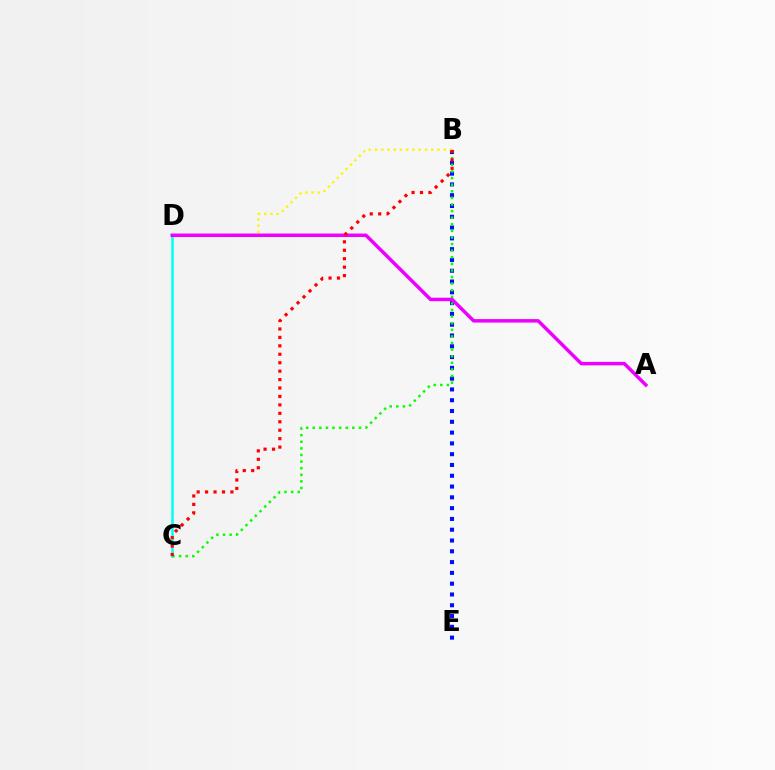{('C', 'D'): [{'color': '#00fff6', 'line_style': 'solid', 'thickness': 1.83}], ('B', 'E'): [{'color': '#0010ff', 'line_style': 'dotted', 'thickness': 2.93}], ('B', 'D'): [{'color': '#fcf500', 'line_style': 'dotted', 'thickness': 1.7}], ('B', 'C'): [{'color': '#08ff00', 'line_style': 'dotted', 'thickness': 1.79}, {'color': '#ff0000', 'line_style': 'dotted', 'thickness': 2.29}], ('A', 'D'): [{'color': '#ee00ff', 'line_style': 'solid', 'thickness': 2.5}]}